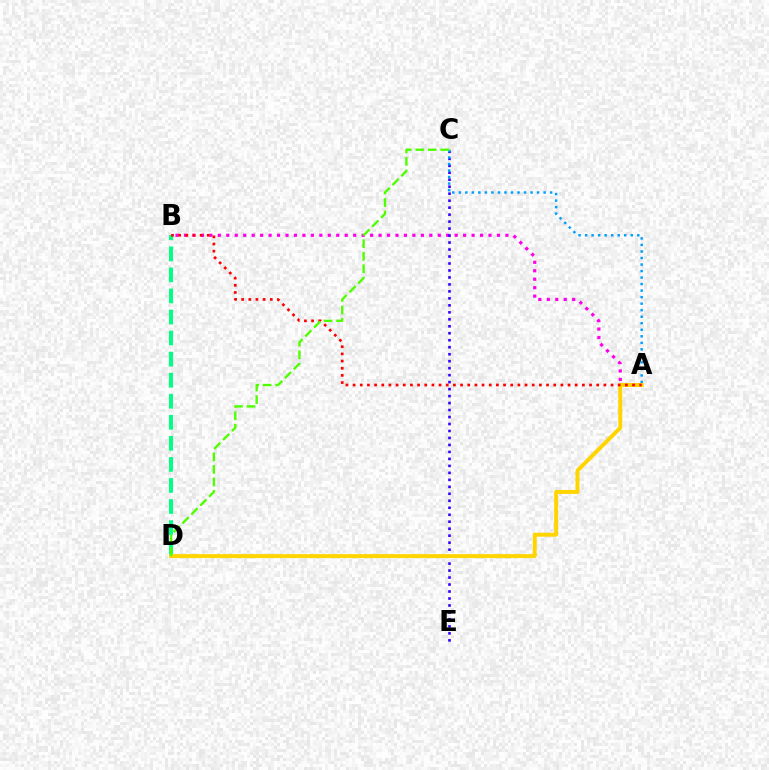{('A', 'B'): [{'color': '#ff00ed', 'line_style': 'dotted', 'thickness': 2.3}, {'color': '#ff0000', 'line_style': 'dotted', 'thickness': 1.95}], ('B', 'D'): [{'color': '#00ff86', 'line_style': 'dashed', 'thickness': 2.86}], ('C', 'E'): [{'color': '#3700ff', 'line_style': 'dotted', 'thickness': 1.9}], ('A', 'C'): [{'color': '#009eff', 'line_style': 'dotted', 'thickness': 1.77}], ('A', 'D'): [{'color': '#ffd500', 'line_style': 'solid', 'thickness': 2.84}], ('C', 'D'): [{'color': '#4fff00', 'line_style': 'dashed', 'thickness': 1.7}]}